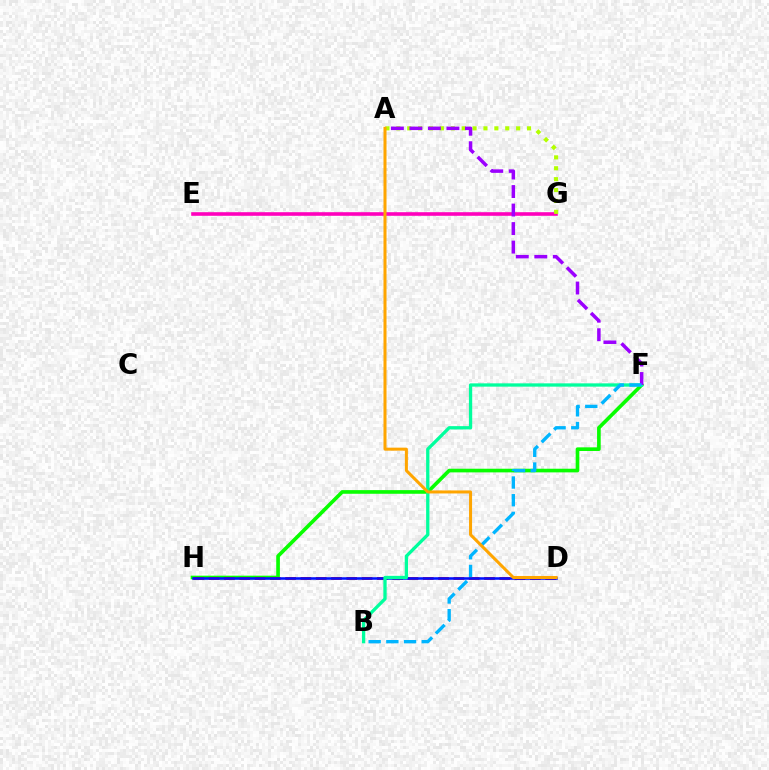{('F', 'H'): [{'color': '#08ff00', 'line_style': 'solid', 'thickness': 2.63}], ('E', 'G'): [{'color': '#ff00bd', 'line_style': 'solid', 'thickness': 2.59}], ('D', 'H'): [{'color': '#ff0000', 'line_style': 'dashed', 'thickness': 2.08}, {'color': '#0010ff', 'line_style': 'solid', 'thickness': 1.83}], ('A', 'G'): [{'color': '#b3ff00', 'line_style': 'dotted', 'thickness': 2.96}], ('B', 'F'): [{'color': '#00ff9d', 'line_style': 'solid', 'thickness': 2.37}, {'color': '#00b5ff', 'line_style': 'dashed', 'thickness': 2.4}], ('A', 'F'): [{'color': '#9b00ff', 'line_style': 'dashed', 'thickness': 2.52}], ('A', 'D'): [{'color': '#ffa500', 'line_style': 'solid', 'thickness': 2.18}]}